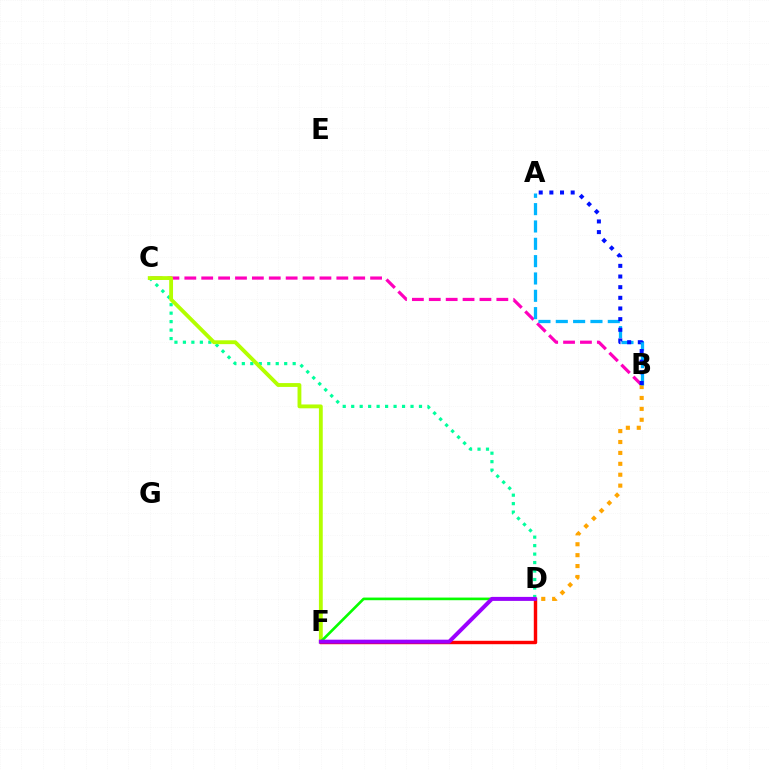{('C', 'D'): [{'color': '#00ff9d', 'line_style': 'dotted', 'thickness': 2.3}], ('B', 'C'): [{'color': '#ff00bd', 'line_style': 'dashed', 'thickness': 2.29}], ('B', 'D'): [{'color': '#ffa500', 'line_style': 'dotted', 'thickness': 2.96}], ('A', 'B'): [{'color': '#00b5ff', 'line_style': 'dashed', 'thickness': 2.35}, {'color': '#0010ff', 'line_style': 'dotted', 'thickness': 2.9}], ('C', 'F'): [{'color': '#b3ff00', 'line_style': 'solid', 'thickness': 2.76}], ('D', 'F'): [{'color': '#08ff00', 'line_style': 'solid', 'thickness': 1.9}, {'color': '#ff0000', 'line_style': 'solid', 'thickness': 2.47}, {'color': '#9b00ff', 'line_style': 'solid', 'thickness': 2.87}]}